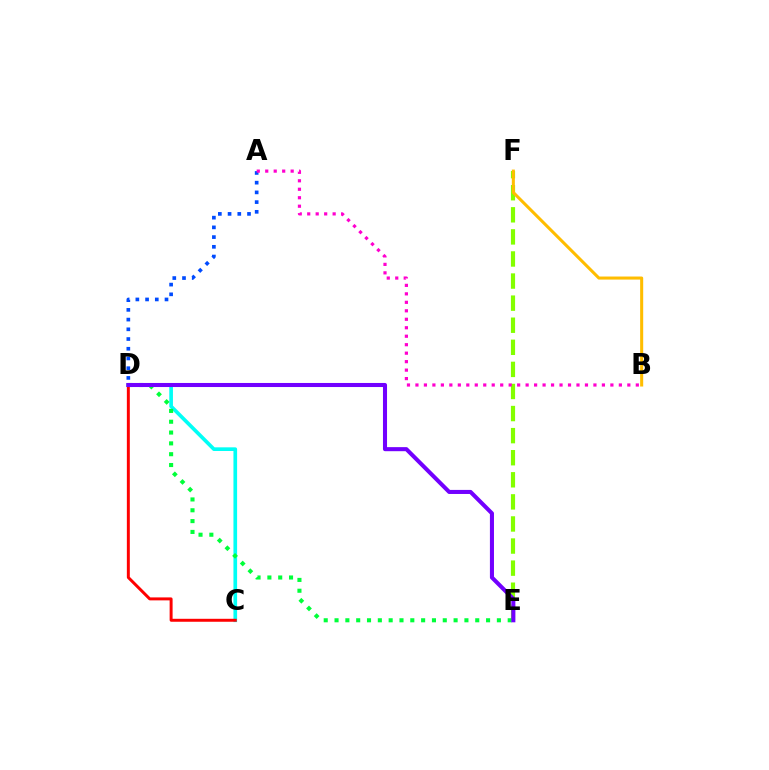{('C', 'D'): [{'color': '#00fff6', 'line_style': 'solid', 'thickness': 2.64}, {'color': '#ff0000', 'line_style': 'solid', 'thickness': 2.13}], ('E', 'F'): [{'color': '#84ff00', 'line_style': 'dashed', 'thickness': 3.0}], ('D', 'E'): [{'color': '#00ff39', 'line_style': 'dotted', 'thickness': 2.94}, {'color': '#7200ff', 'line_style': 'solid', 'thickness': 2.92}], ('A', 'D'): [{'color': '#004bff', 'line_style': 'dotted', 'thickness': 2.64}], ('B', 'F'): [{'color': '#ffbd00', 'line_style': 'solid', 'thickness': 2.2}], ('A', 'B'): [{'color': '#ff00cf', 'line_style': 'dotted', 'thickness': 2.3}]}